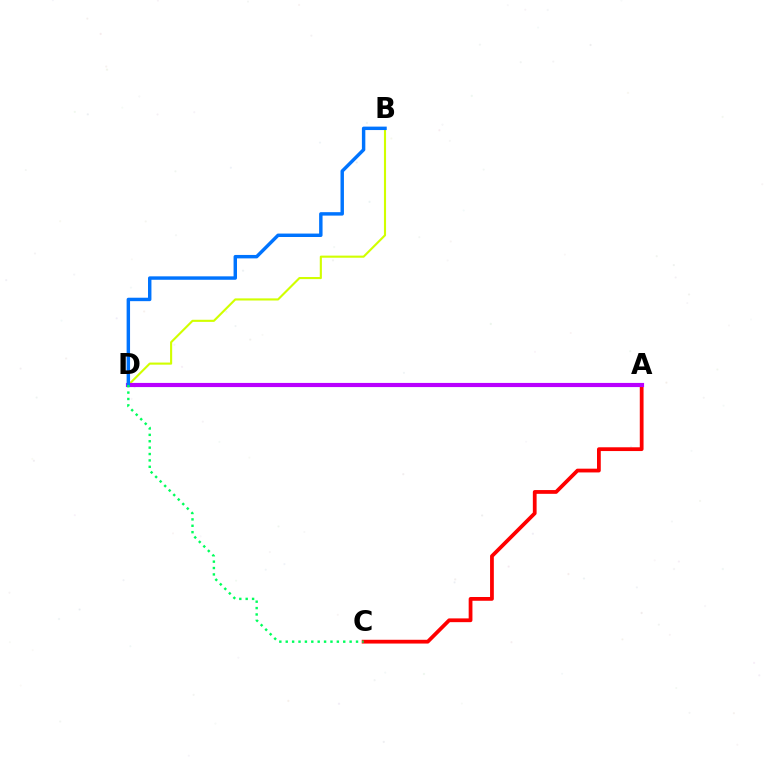{('A', 'C'): [{'color': '#ff0000', 'line_style': 'solid', 'thickness': 2.71}], ('B', 'D'): [{'color': '#d1ff00', 'line_style': 'solid', 'thickness': 1.52}, {'color': '#0074ff', 'line_style': 'solid', 'thickness': 2.47}], ('A', 'D'): [{'color': '#b900ff', 'line_style': 'solid', 'thickness': 2.98}], ('C', 'D'): [{'color': '#00ff5c', 'line_style': 'dotted', 'thickness': 1.74}]}